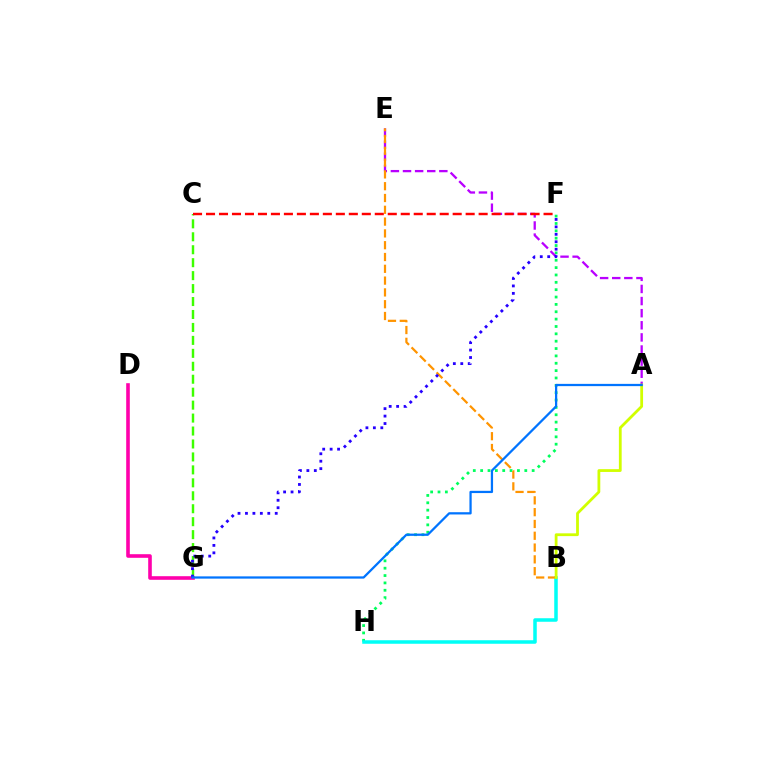{('F', 'H'): [{'color': '#00ff5c', 'line_style': 'dotted', 'thickness': 2.0}], ('B', 'H'): [{'color': '#00fff6', 'line_style': 'solid', 'thickness': 2.54}], ('A', 'E'): [{'color': '#b900ff', 'line_style': 'dashed', 'thickness': 1.65}], ('D', 'G'): [{'color': '#ff00ac', 'line_style': 'solid', 'thickness': 2.6}], ('B', 'E'): [{'color': '#ff9400', 'line_style': 'dashed', 'thickness': 1.6}], ('C', 'G'): [{'color': '#3dff00', 'line_style': 'dashed', 'thickness': 1.76}], ('F', 'G'): [{'color': '#2500ff', 'line_style': 'dotted', 'thickness': 2.02}], ('A', 'B'): [{'color': '#d1ff00', 'line_style': 'solid', 'thickness': 2.01}], ('C', 'F'): [{'color': '#ff0000', 'line_style': 'dashed', 'thickness': 1.76}], ('A', 'G'): [{'color': '#0074ff', 'line_style': 'solid', 'thickness': 1.62}]}